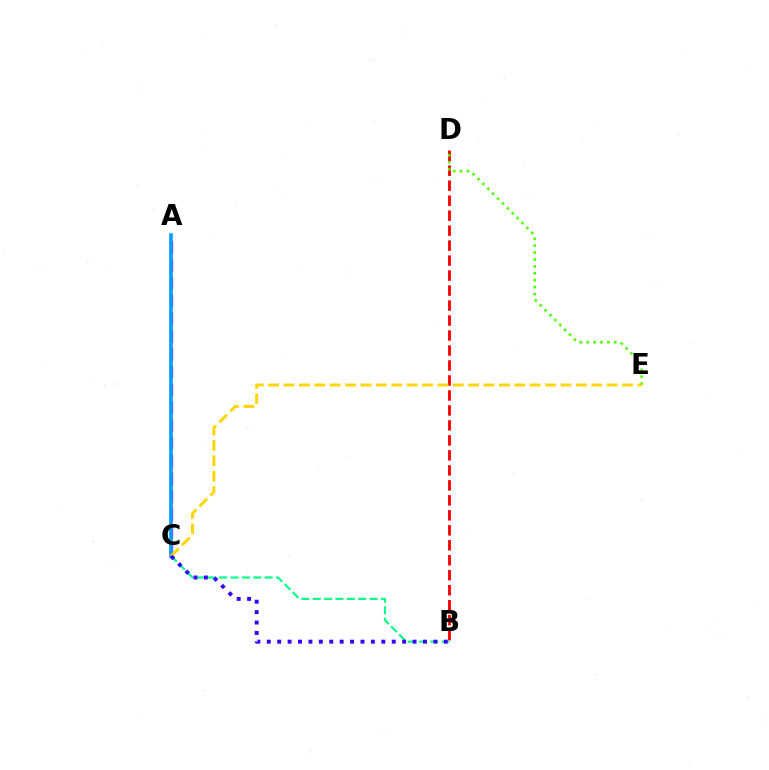{('B', 'C'): [{'color': '#00ff86', 'line_style': 'dashed', 'thickness': 1.55}, {'color': '#3700ff', 'line_style': 'dotted', 'thickness': 2.83}], ('B', 'D'): [{'color': '#ff0000', 'line_style': 'dashed', 'thickness': 2.04}], ('A', 'C'): [{'color': '#ff00ed', 'line_style': 'dashed', 'thickness': 2.42}, {'color': '#009eff', 'line_style': 'solid', 'thickness': 2.6}], ('D', 'E'): [{'color': '#4fff00', 'line_style': 'dotted', 'thickness': 1.88}], ('C', 'E'): [{'color': '#ffd500', 'line_style': 'dashed', 'thickness': 2.09}]}